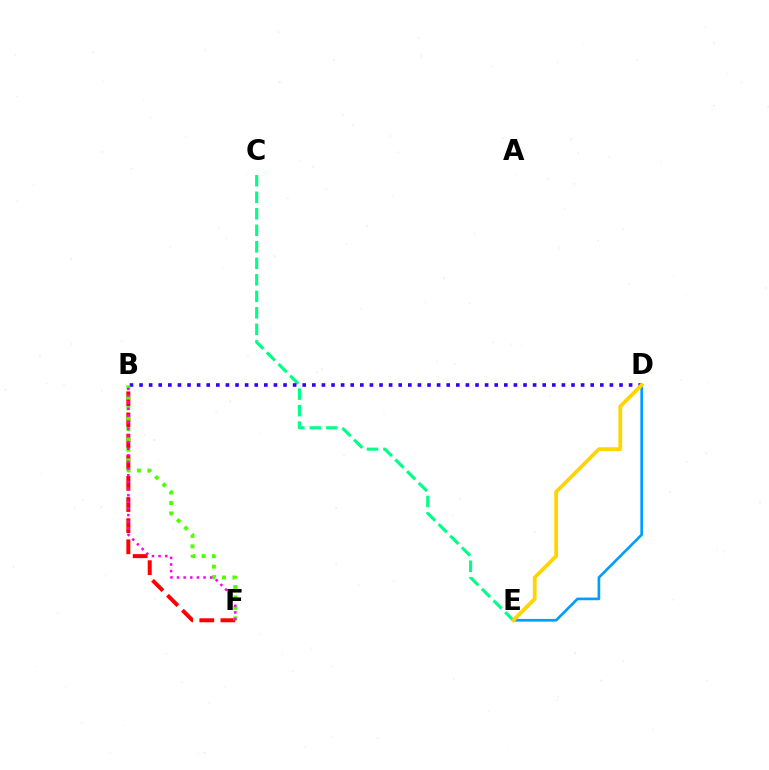{('B', 'F'): [{'color': '#ff0000', 'line_style': 'dashed', 'thickness': 2.87}, {'color': '#4fff00', 'line_style': 'dotted', 'thickness': 2.83}, {'color': '#ff00ed', 'line_style': 'dotted', 'thickness': 1.8}], ('C', 'E'): [{'color': '#00ff86', 'line_style': 'dashed', 'thickness': 2.24}], ('B', 'D'): [{'color': '#3700ff', 'line_style': 'dotted', 'thickness': 2.61}], ('D', 'E'): [{'color': '#009eff', 'line_style': 'solid', 'thickness': 1.92}, {'color': '#ffd500', 'line_style': 'solid', 'thickness': 2.73}]}